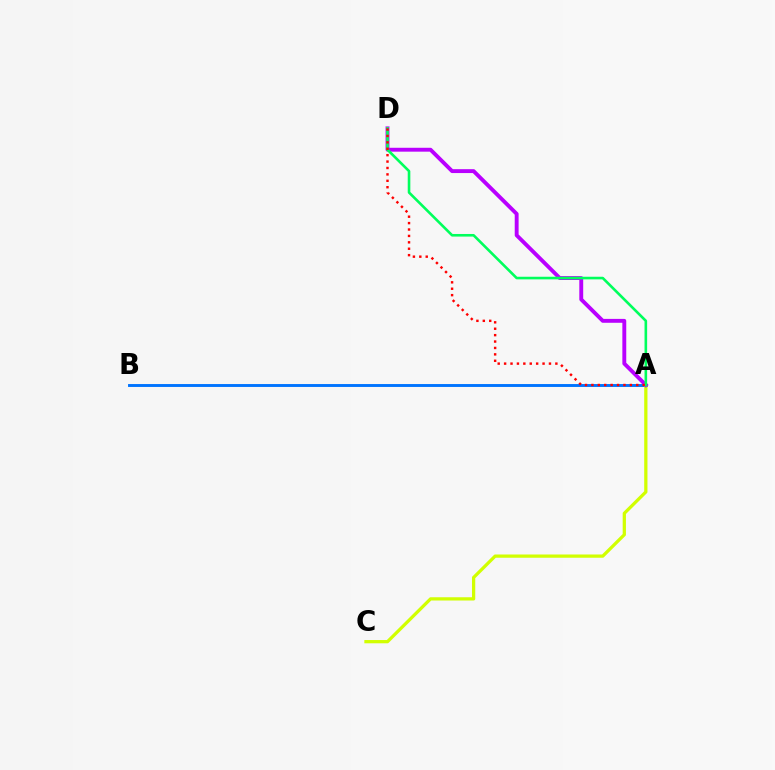{('A', 'B'): [{'color': '#0074ff', 'line_style': 'solid', 'thickness': 2.09}], ('A', 'C'): [{'color': '#d1ff00', 'line_style': 'solid', 'thickness': 2.34}], ('A', 'D'): [{'color': '#b900ff', 'line_style': 'solid', 'thickness': 2.8}, {'color': '#00ff5c', 'line_style': 'solid', 'thickness': 1.88}, {'color': '#ff0000', 'line_style': 'dotted', 'thickness': 1.74}]}